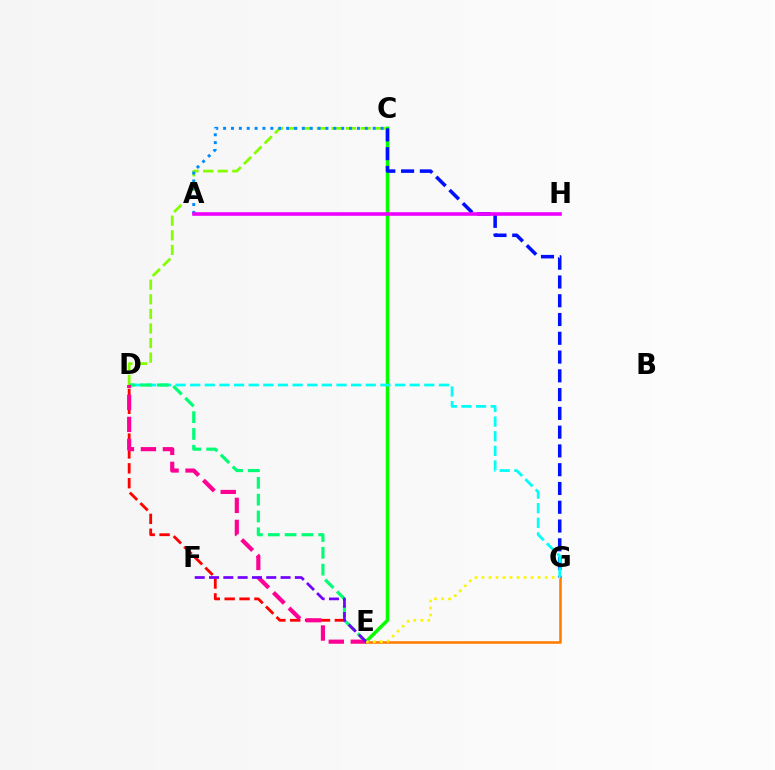{('C', 'D'): [{'color': '#84ff00', 'line_style': 'dashed', 'thickness': 1.98}], ('C', 'E'): [{'color': '#08ff00', 'line_style': 'solid', 'thickness': 2.54}], ('E', 'G'): [{'color': '#ff7c00', 'line_style': 'solid', 'thickness': 1.84}, {'color': '#fcf500', 'line_style': 'dotted', 'thickness': 1.91}], ('D', 'E'): [{'color': '#ff0000', 'line_style': 'dashed', 'thickness': 2.02}, {'color': '#00ff74', 'line_style': 'dashed', 'thickness': 2.28}, {'color': '#ff0094', 'line_style': 'dashed', 'thickness': 2.99}], ('C', 'G'): [{'color': '#0010ff', 'line_style': 'dashed', 'thickness': 2.55}], ('A', 'C'): [{'color': '#008cff', 'line_style': 'dotted', 'thickness': 2.14}], ('D', 'G'): [{'color': '#00fff6', 'line_style': 'dashed', 'thickness': 1.99}], ('A', 'H'): [{'color': '#ee00ff', 'line_style': 'solid', 'thickness': 2.59}], ('E', 'F'): [{'color': '#7200ff', 'line_style': 'dashed', 'thickness': 1.94}]}